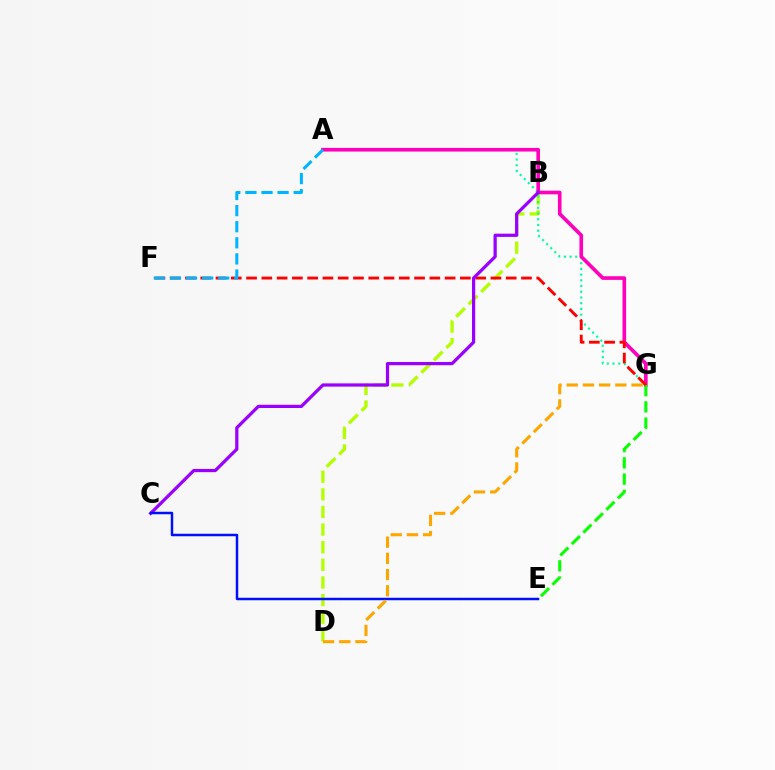{('B', 'D'): [{'color': '#b3ff00', 'line_style': 'dashed', 'thickness': 2.39}], ('A', 'G'): [{'color': '#00ff9d', 'line_style': 'dotted', 'thickness': 1.55}, {'color': '#ff00bd', 'line_style': 'solid', 'thickness': 2.62}], ('E', 'G'): [{'color': '#08ff00', 'line_style': 'dashed', 'thickness': 2.2}], ('F', 'G'): [{'color': '#ff0000', 'line_style': 'dashed', 'thickness': 2.07}], ('B', 'C'): [{'color': '#9b00ff', 'line_style': 'solid', 'thickness': 2.32}], ('C', 'E'): [{'color': '#0010ff', 'line_style': 'solid', 'thickness': 1.78}], ('A', 'F'): [{'color': '#00b5ff', 'line_style': 'dashed', 'thickness': 2.19}], ('D', 'G'): [{'color': '#ffa500', 'line_style': 'dashed', 'thickness': 2.2}]}